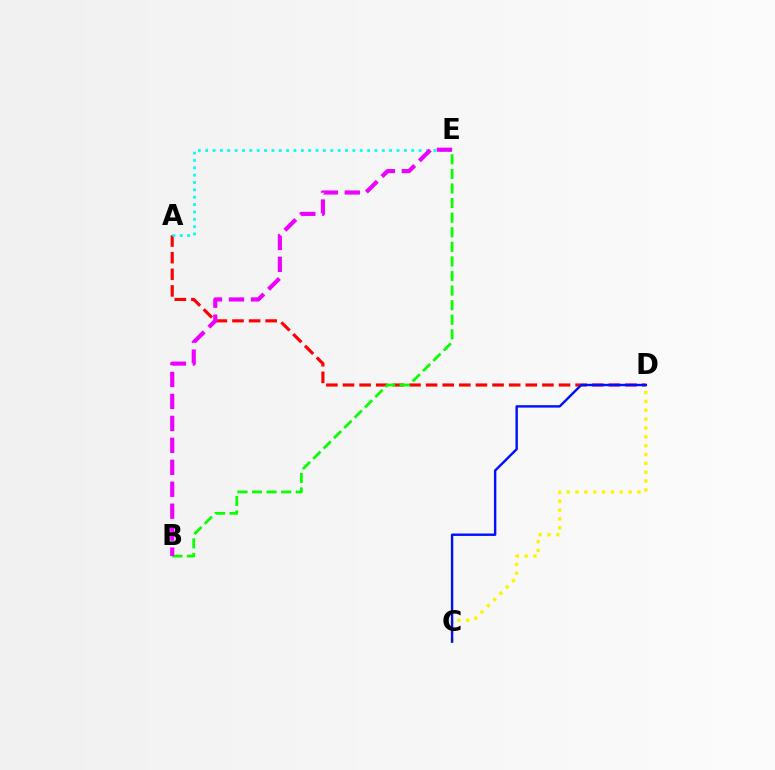{('A', 'D'): [{'color': '#ff0000', 'line_style': 'dashed', 'thickness': 2.26}], ('B', 'E'): [{'color': '#08ff00', 'line_style': 'dashed', 'thickness': 1.98}, {'color': '#ee00ff', 'line_style': 'dashed', 'thickness': 2.98}], ('C', 'D'): [{'color': '#fcf500', 'line_style': 'dotted', 'thickness': 2.41}, {'color': '#0010ff', 'line_style': 'solid', 'thickness': 1.73}], ('A', 'E'): [{'color': '#00fff6', 'line_style': 'dotted', 'thickness': 2.0}]}